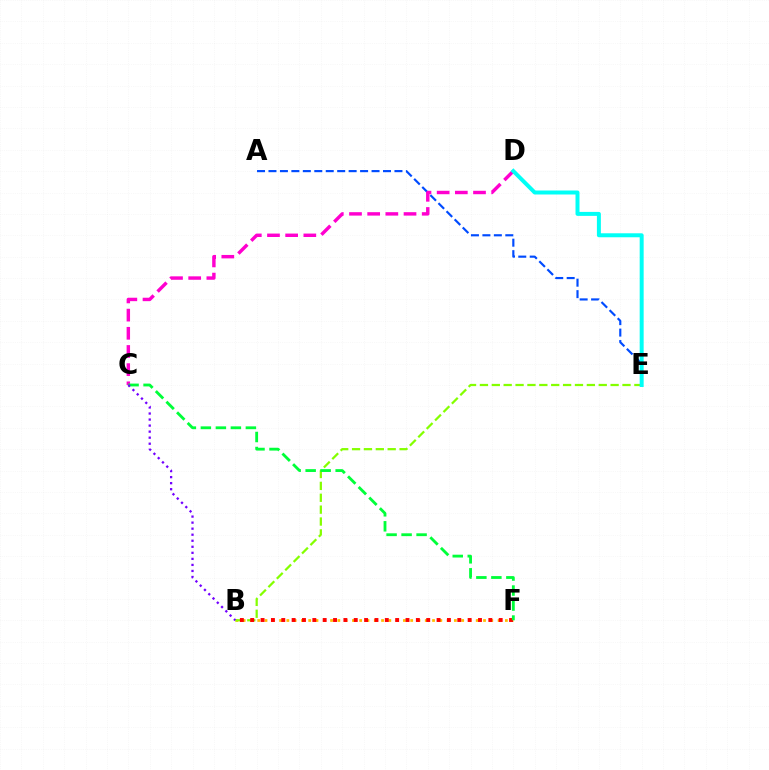{('B', 'F'): [{'color': '#ffbd00', 'line_style': 'dotted', 'thickness': 1.98}, {'color': '#ff0000', 'line_style': 'dotted', 'thickness': 2.81}], ('A', 'E'): [{'color': '#004bff', 'line_style': 'dashed', 'thickness': 1.56}], ('C', 'D'): [{'color': '#ff00cf', 'line_style': 'dashed', 'thickness': 2.47}], ('B', 'E'): [{'color': '#84ff00', 'line_style': 'dashed', 'thickness': 1.61}], ('D', 'E'): [{'color': '#00fff6', 'line_style': 'solid', 'thickness': 2.87}], ('C', 'F'): [{'color': '#00ff39', 'line_style': 'dashed', 'thickness': 2.04}], ('B', 'C'): [{'color': '#7200ff', 'line_style': 'dotted', 'thickness': 1.64}]}